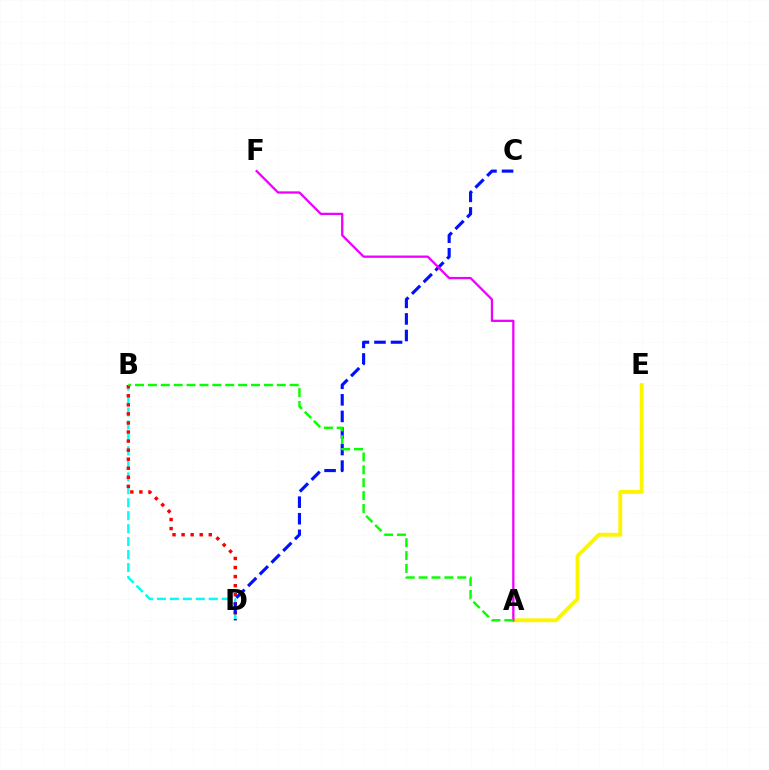{('B', 'D'): [{'color': '#00fff6', 'line_style': 'dashed', 'thickness': 1.76}, {'color': '#ff0000', 'line_style': 'dotted', 'thickness': 2.46}], ('A', 'E'): [{'color': '#fcf500', 'line_style': 'solid', 'thickness': 2.79}], ('C', 'D'): [{'color': '#0010ff', 'line_style': 'dashed', 'thickness': 2.25}], ('A', 'F'): [{'color': '#ee00ff', 'line_style': 'solid', 'thickness': 1.64}], ('A', 'B'): [{'color': '#08ff00', 'line_style': 'dashed', 'thickness': 1.75}]}